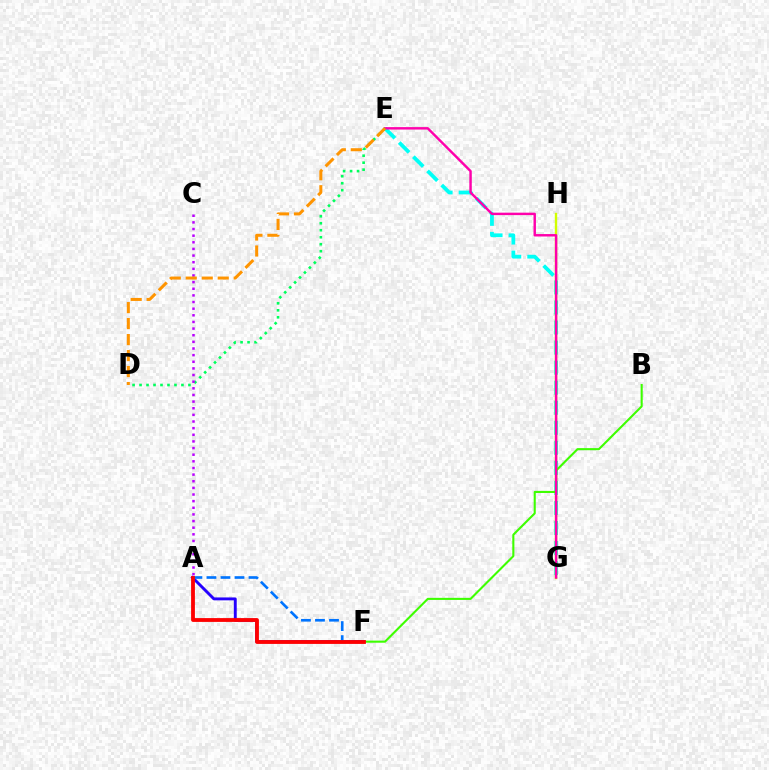{('A', 'F'): [{'color': '#2500ff', 'line_style': 'solid', 'thickness': 2.09}, {'color': '#0074ff', 'line_style': 'dashed', 'thickness': 1.91}, {'color': '#ff0000', 'line_style': 'solid', 'thickness': 2.74}], ('E', 'G'): [{'color': '#00fff6', 'line_style': 'dashed', 'thickness': 2.72}, {'color': '#ff00ac', 'line_style': 'solid', 'thickness': 1.76}], ('G', 'H'): [{'color': '#d1ff00', 'line_style': 'solid', 'thickness': 1.71}], ('B', 'F'): [{'color': '#3dff00', 'line_style': 'solid', 'thickness': 1.5}], ('D', 'E'): [{'color': '#00ff5c', 'line_style': 'dotted', 'thickness': 1.9}, {'color': '#ff9400', 'line_style': 'dashed', 'thickness': 2.17}], ('A', 'C'): [{'color': '#b900ff', 'line_style': 'dotted', 'thickness': 1.8}]}